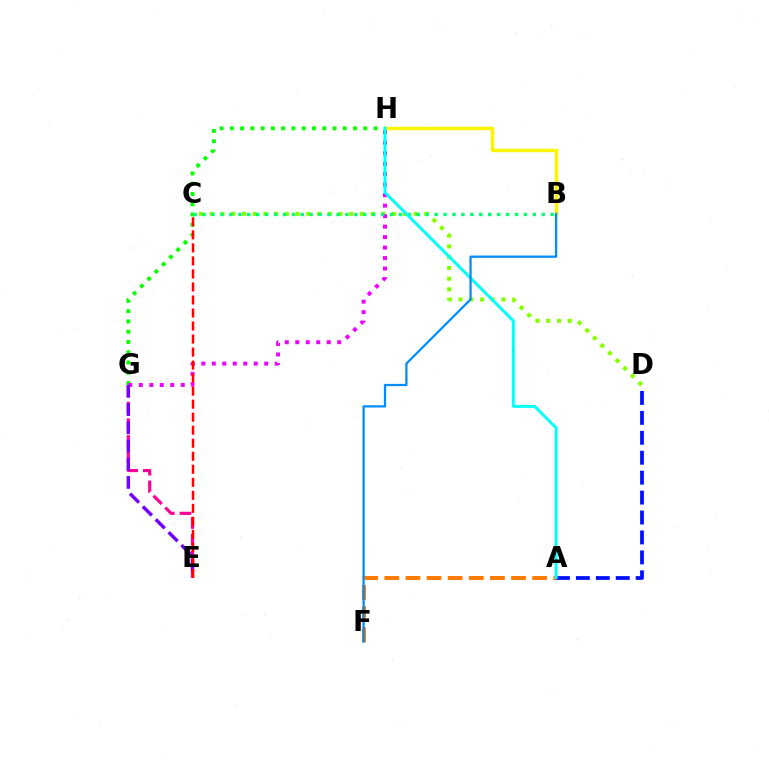{('A', 'D'): [{'color': '#0010ff', 'line_style': 'dashed', 'thickness': 2.71}], ('G', 'H'): [{'color': '#08ff00', 'line_style': 'dotted', 'thickness': 2.79}, {'color': '#ee00ff', 'line_style': 'dotted', 'thickness': 2.85}], ('C', 'D'): [{'color': '#84ff00', 'line_style': 'dotted', 'thickness': 2.91}], ('B', 'H'): [{'color': '#fcf500', 'line_style': 'solid', 'thickness': 2.49}], ('E', 'G'): [{'color': '#ff0094', 'line_style': 'dashed', 'thickness': 2.27}, {'color': '#7200ff', 'line_style': 'dashed', 'thickness': 2.47}], ('A', 'F'): [{'color': '#ff7c00', 'line_style': 'dashed', 'thickness': 2.87}], ('B', 'C'): [{'color': '#00ff74', 'line_style': 'dotted', 'thickness': 2.42}], ('A', 'H'): [{'color': '#00fff6', 'line_style': 'solid', 'thickness': 2.09}], ('C', 'E'): [{'color': '#ff0000', 'line_style': 'dashed', 'thickness': 1.77}], ('B', 'F'): [{'color': '#008cff', 'line_style': 'solid', 'thickness': 1.62}]}